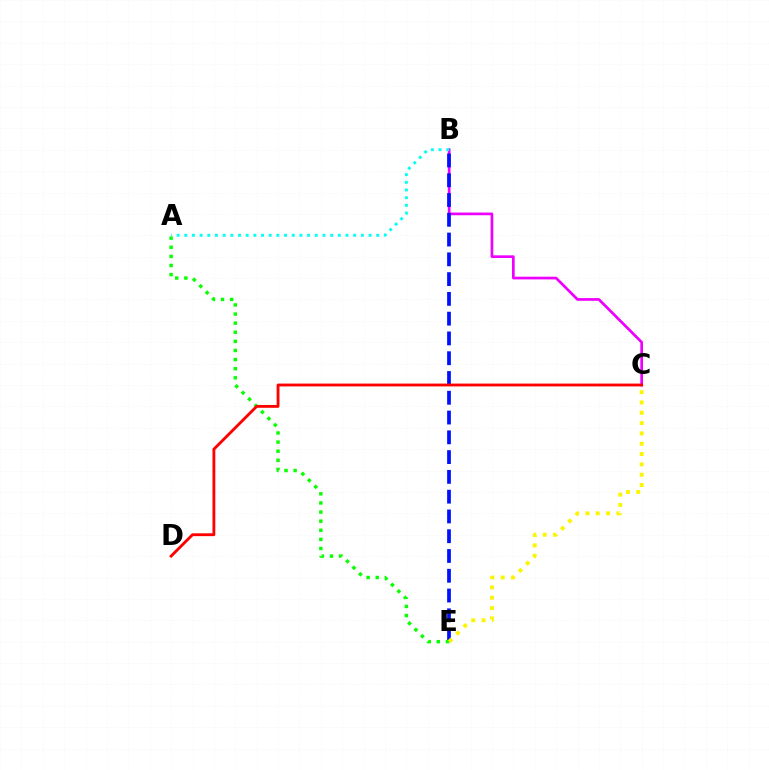{('B', 'C'): [{'color': '#ee00ff', 'line_style': 'solid', 'thickness': 1.94}], ('B', 'E'): [{'color': '#0010ff', 'line_style': 'dashed', 'thickness': 2.69}], ('A', 'E'): [{'color': '#08ff00', 'line_style': 'dotted', 'thickness': 2.48}], ('A', 'B'): [{'color': '#00fff6', 'line_style': 'dotted', 'thickness': 2.09}], ('C', 'D'): [{'color': '#ff0000', 'line_style': 'solid', 'thickness': 2.04}], ('C', 'E'): [{'color': '#fcf500', 'line_style': 'dotted', 'thickness': 2.8}]}